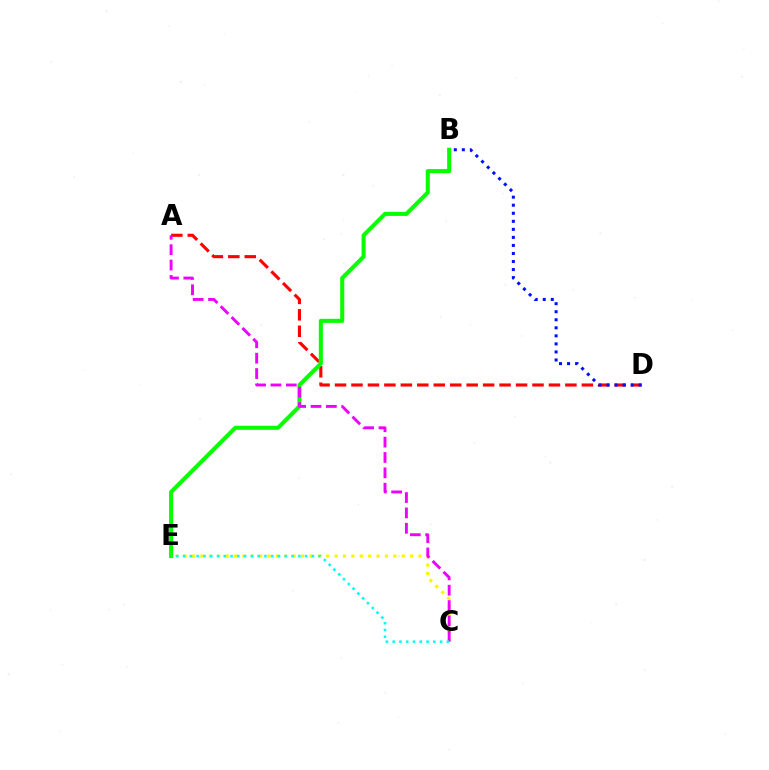{('A', 'D'): [{'color': '#ff0000', 'line_style': 'dashed', 'thickness': 2.24}], ('B', 'E'): [{'color': '#08ff00', 'line_style': 'solid', 'thickness': 2.92}], ('B', 'D'): [{'color': '#0010ff', 'line_style': 'dotted', 'thickness': 2.19}], ('C', 'E'): [{'color': '#fcf500', 'line_style': 'dotted', 'thickness': 2.28}, {'color': '#00fff6', 'line_style': 'dotted', 'thickness': 1.84}], ('A', 'C'): [{'color': '#ee00ff', 'line_style': 'dashed', 'thickness': 2.09}]}